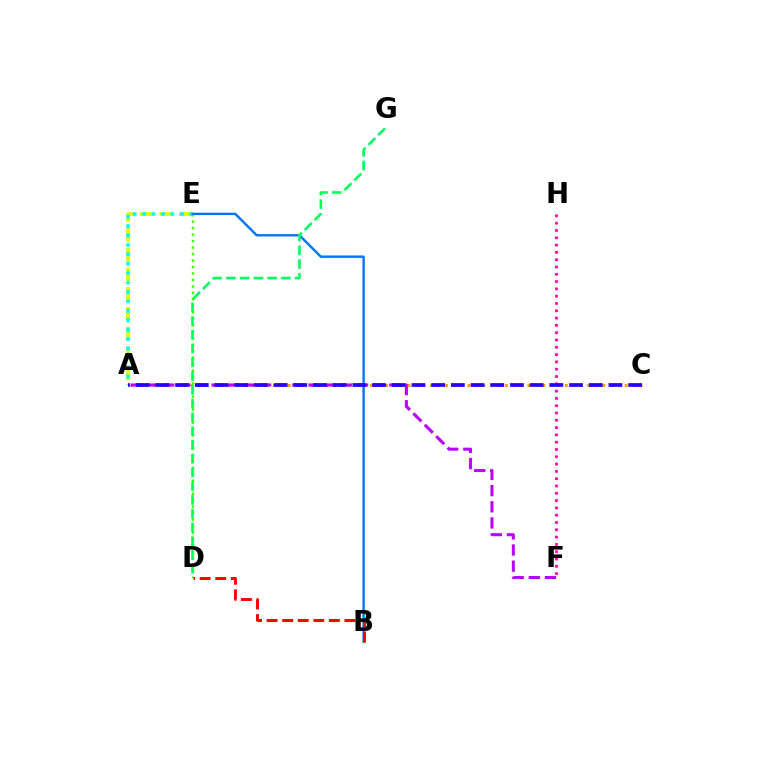{('F', 'H'): [{'color': '#ff00ac', 'line_style': 'dotted', 'thickness': 1.98}], ('A', 'C'): [{'color': '#ff9400', 'line_style': 'dotted', 'thickness': 2.03}, {'color': '#2500ff', 'line_style': 'dashed', 'thickness': 2.68}], ('A', 'F'): [{'color': '#b900ff', 'line_style': 'dashed', 'thickness': 2.19}], ('D', 'E'): [{'color': '#3dff00', 'line_style': 'dotted', 'thickness': 1.76}], ('A', 'E'): [{'color': '#d1ff00', 'line_style': 'dashed', 'thickness': 2.68}, {'color': '#00fff6', 'line_style': 'dotted', 'thickness': 2.56}], ('B', 'E'): [{'color': '#0074ff', 'line_style': 'solid', 'thickness': 1.71}], ('B', 'D'): [{'color': '#ff0000', 'line_style': 'dashed', 'thickness': 2.11}], ('D', 'G'): [{'color': '#00ff5c', 'line_style': 'dashed', 'thickness': 1.87}]}